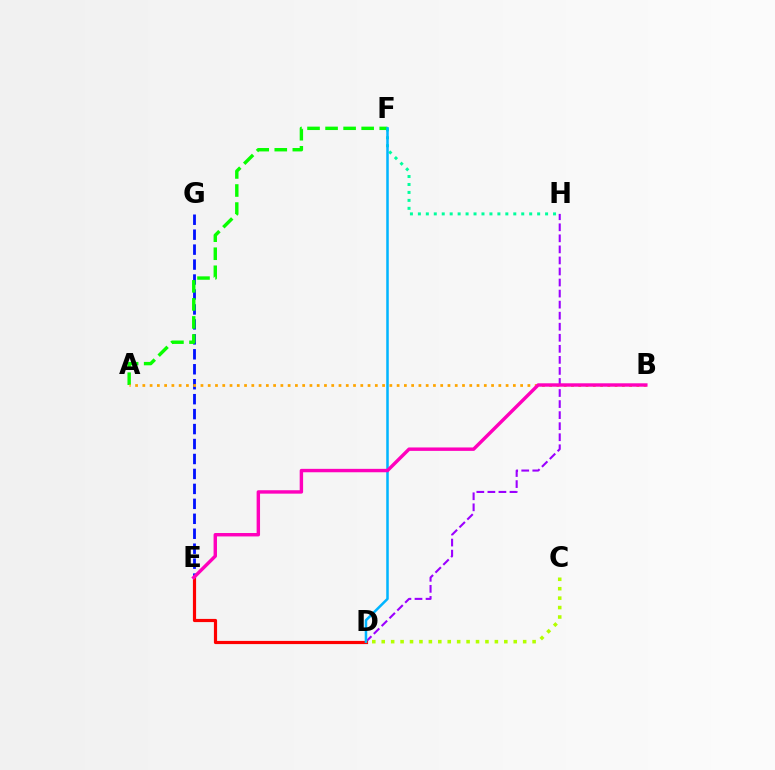{('D', 'H'): [{'color': '#9b00ff', 'line_style': 'dashed', 'thickness': 1.5}], ('F', 'H'): [{'color': '#00ff9d', 'line_style': 'dotted', 'thickness': 2.16}], ('E', 'G'): [{'color': '#0010ff', 'line_style': 'dashed', 'thickness': 2.03}], ('D', 'E'): [{'color': '#ff0000', 'line_style': 'solid', 'thickness': 2.29}], ('A', 'F'): [{'color': '#08ff00', 'line_style': 'dashed', 'thickness': 2.45}], ('A', 'B'): [{'color': '#ffa500', 'line_style': 'dotted', 'thickness': 1.97}], ('D', 'F'): [{'color': '#00b5ff', 'line_style': 'solid', 'thickness': 1.82}], ('B', 'E'): [{'color': '#ff00bd', 'line_style': 'solid', 'thickness': 2.46}], ('C', 'D'): [{'color': '#b3ff00', 'line_style': 'dotted', 'thickness': 2.56}]}